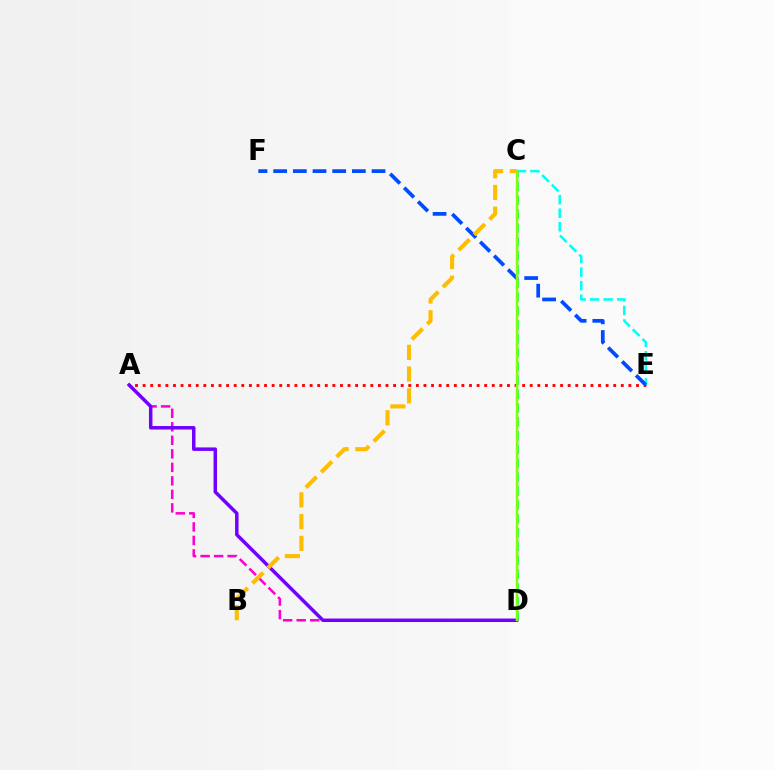{('A', 'E'): [{'color': '#ff0000', 'line_style': 'dotted', 'thickness': 2.06}], ('C', 'D'): [{'color': '#00ff39', 'line_style': 'dashed', 'thickness': 1.88}, {'color': '#84ff00', 'line_style': 'solid', 'thickness': 1.76}], ('A', 'D'): [{'color': '#ff00cf', 'line_style': 'dashed', 'thickness': 1.84}, {'color': '#7200ff', 'line_style': 'solid', 'thickness': 2.51}], ('C', 'E'): [{'color': '#00fff6', 'line_style': 'dashed', 'thickness': 1.84}], ('E', 'F'): [{'color': '#004bff', 'line_style': 'dashed', 'thickness': 2.67}], ('B', 'C'): [{'color': '#ffbd00', 'line_style': 'dashed', 'thickness': 2.95}]}